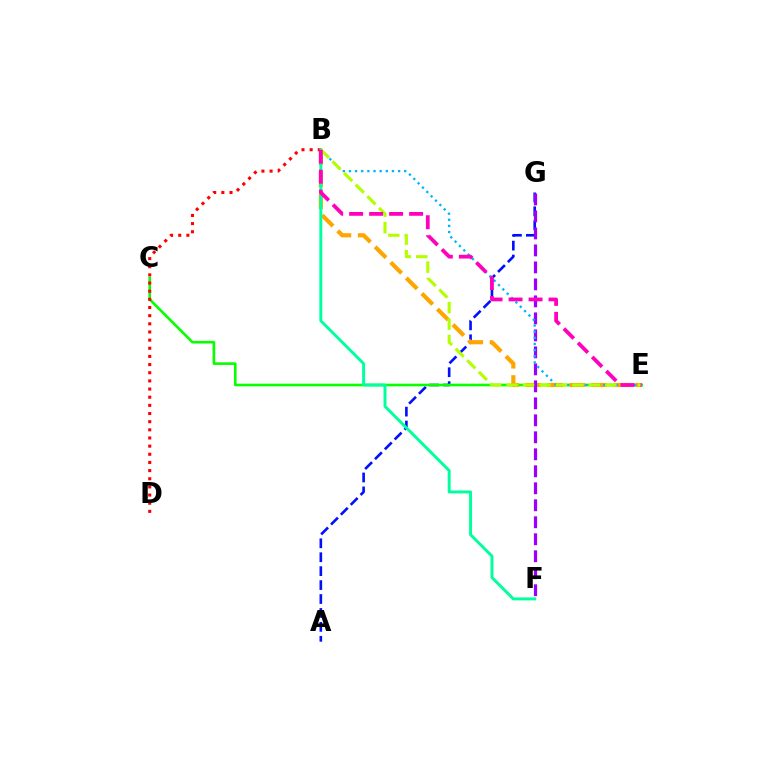{('A', 'G'): [{'color': '#0010ff', 'line_style': 'dashed', 'thickness': 1.89}], ('C', 'E'): [{'color': '#08ff00', 'line_style': 'solid', 'thickness': 1.89}], ('B', 'E'): [{'color': '#ffa500', 'line_style': 'dashed', 'thickness': 2.99}, {'color': '#00b5ff', 'line_style': 'dotted', 'thickness': 1.67}, {'color': '#b3ff00', 'line_style': 'dashed', 'thickness': 2.24}, {'color': '#ff00bd', 'line_style': 'dashed', 'thickness': 2.72}], ('B', 'D'): [{'color': '#ff0000', 'line_style': 'dotted', 'thickness': 2.22}], ('F', 'G'): [{'color': '#9b00ff', 'line_style': 'dashed', 'thickness': 2.31}], ('B', 'F'): [{'color': '#00ff9d', 'line_style': 'solid', 'thickness': 2.12}]}